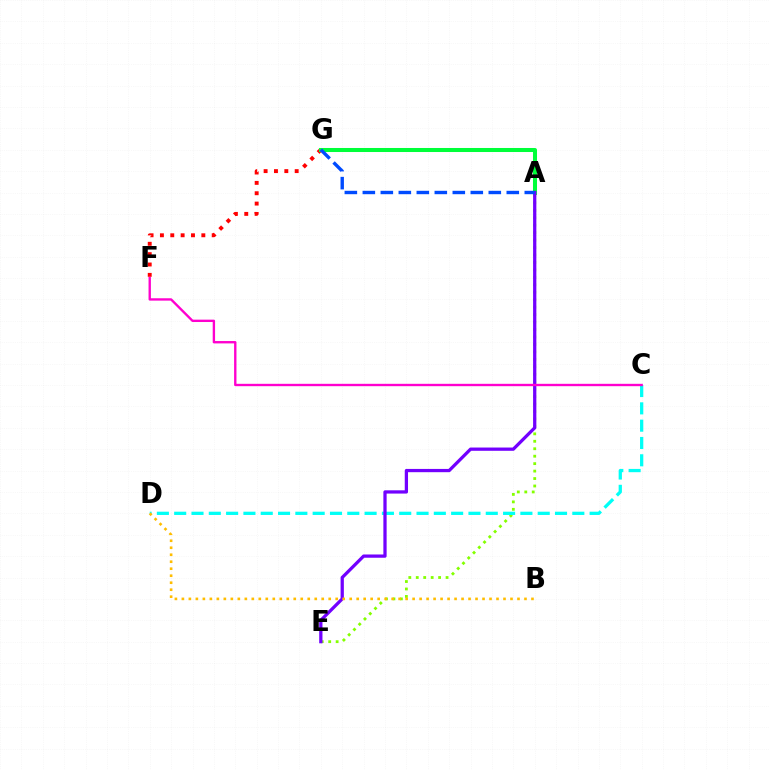{('F', 'G'): [{'color': '#ff0000', 'line_style': 'dotted', 'thickness': 2.81}], ('A', 'G'): [{'color': '#00ff39', 'line_style': 'solid', 'thickness': 2.9}, {'color': '#004bff', 'line_style': 'dashed', 'thickness': 2.44}], ('A', 'E'): [{'color': '#84ff00', 'line_style': 'dotted', 'thickness': 2.02}, {'color': '#7200ff', 'line_style': 'solid', 'thickness': 2.35}], ('C', 'D'): [{'color': '#00fff6', 'line_style': 'dashed', 'thickness': 2.35}], ('B', 'D'): [{'color': '#ffbd00', 'line_style': 'dotted', 'thickness': 1.9}], ('C', 'F'): [{'color': '#ff00cf', 'line_style': 'solid', 'thickness': 1.7}]}